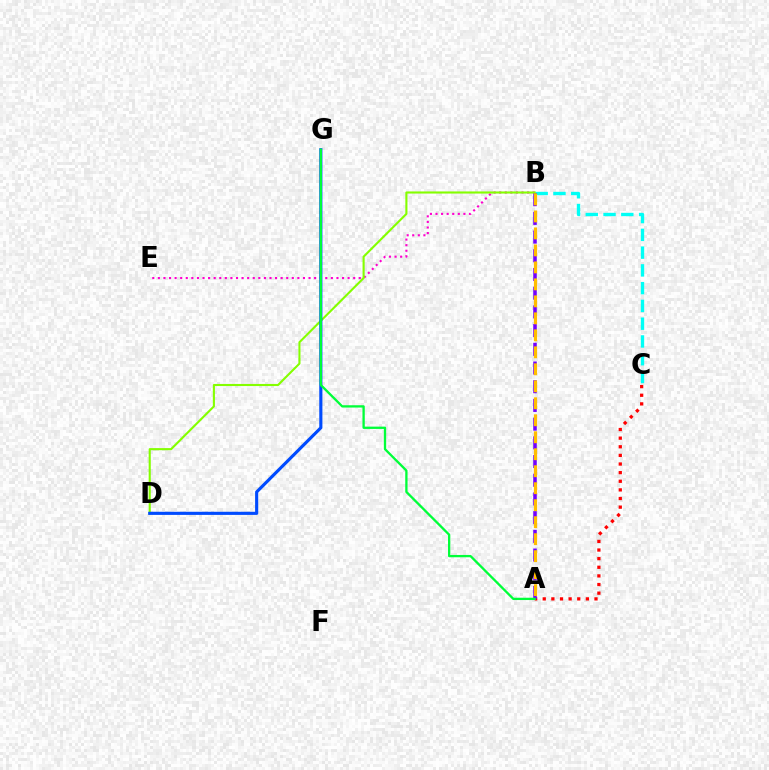{('A', 'C'): [{'color': '#ff0000', 'line_style': 'dotted', 'thickness': 2.34}], ('B', 'C'): [{'color': '#00fff6', 'line_style': 'dashed', 'thickness': 2.41}], ('B', 'E'): [{'color': '#ff00cf', 'line_style': 'dotted', 'thickness': 1.52}], ('A', 'B'): [{'color': '#7200ff', 'line_style': 'dashed', 'thickness': 2.54}, {'color': '#ffbd00', 'line_style': 'dashed', 'thickness': 2.31}], ('B', 'D'): [{'color': '#84ff00', 'line_style': 'solid', 'thickness': 1.52}], ('D', 'G'): [{'color': '#004bff', 'line_style': 'solid', 'thickness': 2.25}], ('A', 'G'): [{'color': '#00ff39', 'line_style': 'solid', 'thickness': 1.66}]}